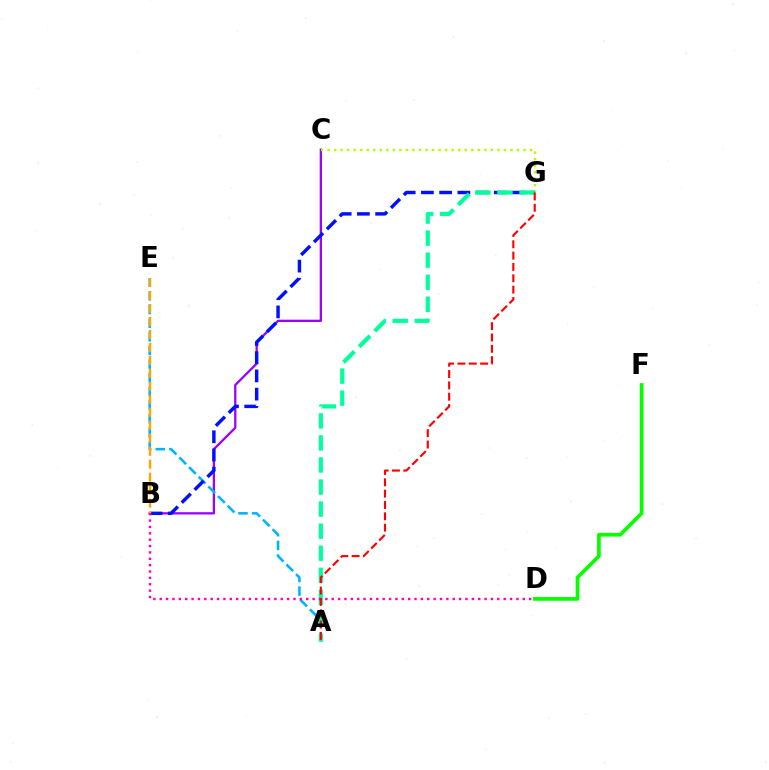{('B', 'C'): [{'color': '#9b00ff', 'line_style': 'solid', 'thickness': 1.64}], ('A', 'E'): [{'color': '#00b5ff', 'line_style': 'dashed', 'thickness': 1.86}], ('C', 'G'): [{'color': '#b3ff00', 'line_style': 'dotted', 'thickness': 1.77}], ('B', 'G'): [{'color': '#0010ff', 'line_style': 'dashed', 'thickness': 2.48}], ('B', 'E'): [{'color': '#ffa500', 'line_style': 'dashed', 'thickness': 1.76}], ('A', 'G'): [{'color': '#00ff9d', 'line_style': 'dashed', 'thickness': 3.0}, {'color': '#ff0000', 'line_style': 'dashed', 'thickness': 1.54}], ('D', 'F'): [{'color': '#08ff00', 'line_style': 'solid', 'thickness': 2.68}], ('B', 'D'): [{'color': '#ff00bd', 'line_style': 'dotted', 'thickness': 1.73}]}